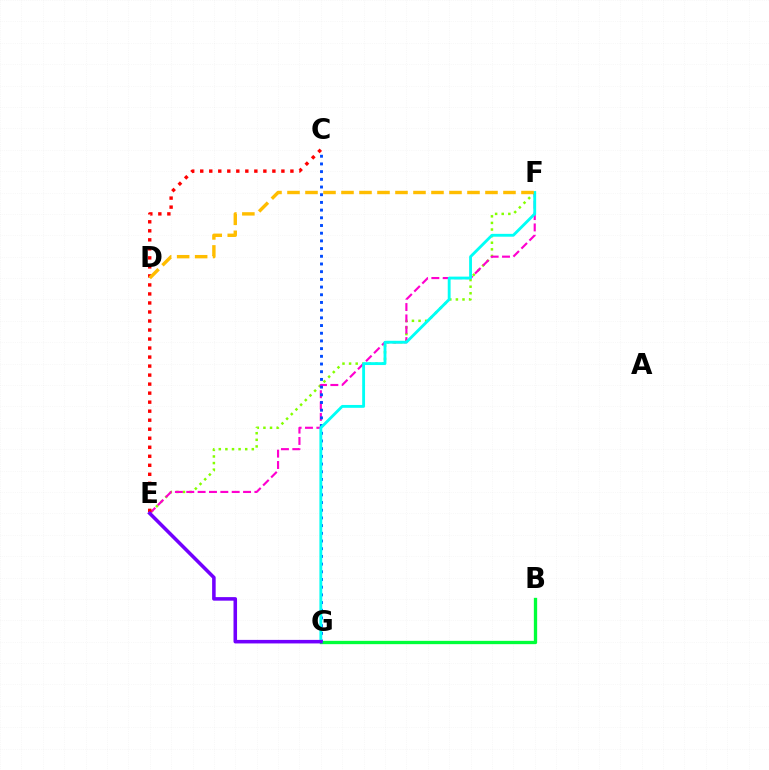{('B', 'G'): [{'color': '#00ff39', 'line_style': 'solid', 'thickness': 2.39}], ('E', 'F'): [{'color': '#84ff00', 'line_style': 'dotted', 'thickness': 1.79}, {'color': '#ff00cf', 'line_style': 'dashed', 'thickness': 1.54}], ('C', 'G'): [{'color': '#004bff', 'line_style': 'dotted', 'thickness': 2.09}], ('F', 'G'): [{'color': '#00fff6', 'line_style': 'solid', 'thickness': 2.05}], ('C', 'E'): [{'color': '#ff0000', 'line_style': 'dotted', 'thickness': 2.45}], ('D', 'F'): [{'color': '#ffbd00', 'line_style': 'dashed', 'thickness': 2.45}], ('E', 'G'): [{'color': '#7200ff', 'line_style': 'solid', 'thickness': 2.55}]}